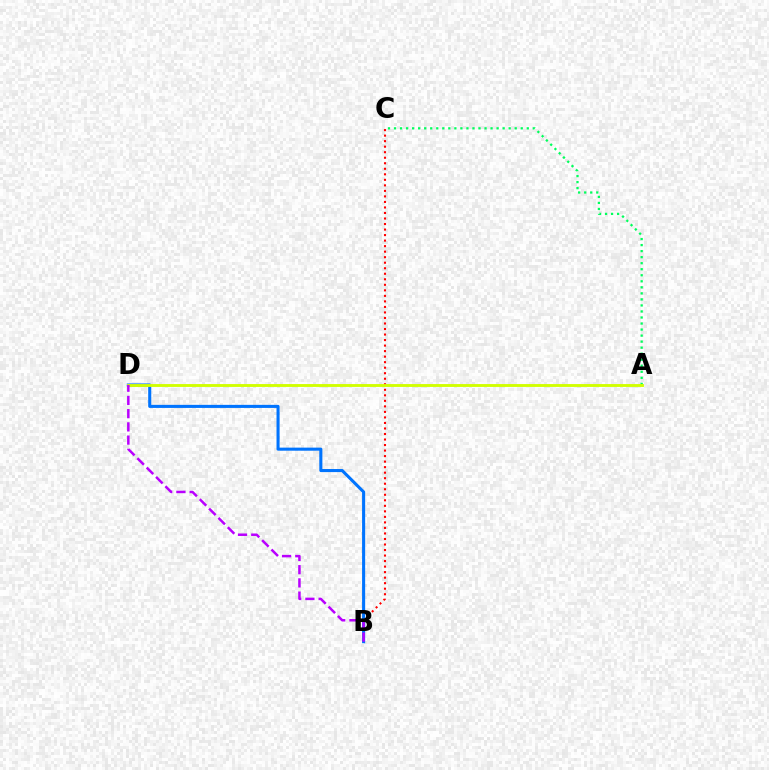{('A', 'C'): [{'color': '#00ff5c', 'line_style': 'dotted', 'thickness': 1.64}], ('B', 'C'): [{'color': '#ff0000', 'line_style': 'dotted', 'thickness': 1.5}], ('B', 'D'): [{'color': '#0074ff', 'line_style': 'solid', 'thickness': 2.21}, {'color': '#b900ff', 'line_style': 'dashed', 'thickness': 1.8}], ('A', 'D'): [{'color': '#d1ff00', 'line_style': 'solid', 'thickness': 2.06}]}